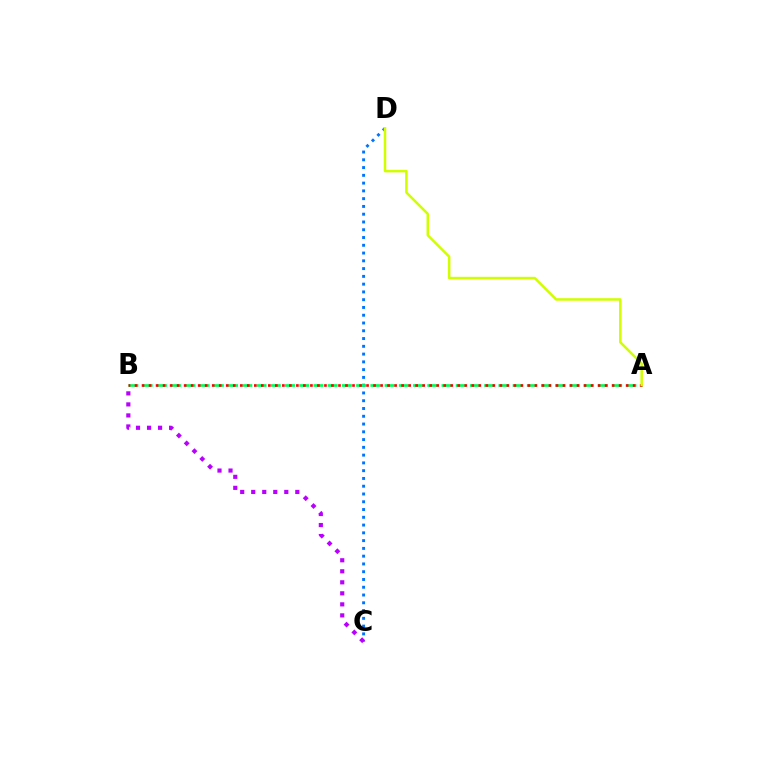{('C', 'D'): [{'color': '#0074ff', 'line_style': 'dotted', 'thickness': 2.11}], ('A', 'B'): [{'color': '#00ff5c', 'line_style': 'dashed', 'thickness': 1.93}, {'color': '#ff0000', 'line_style': 'dotted', 'thickness': 1.91}], ('B', 'C'): [{'color': '#b900ff', 'line_style': 'dotted', 'thickness': 2.99}], ('A', 'D'): [{'color': '#d1ff00', 'line_style': 'solid', 'thickness': 1.81}]}